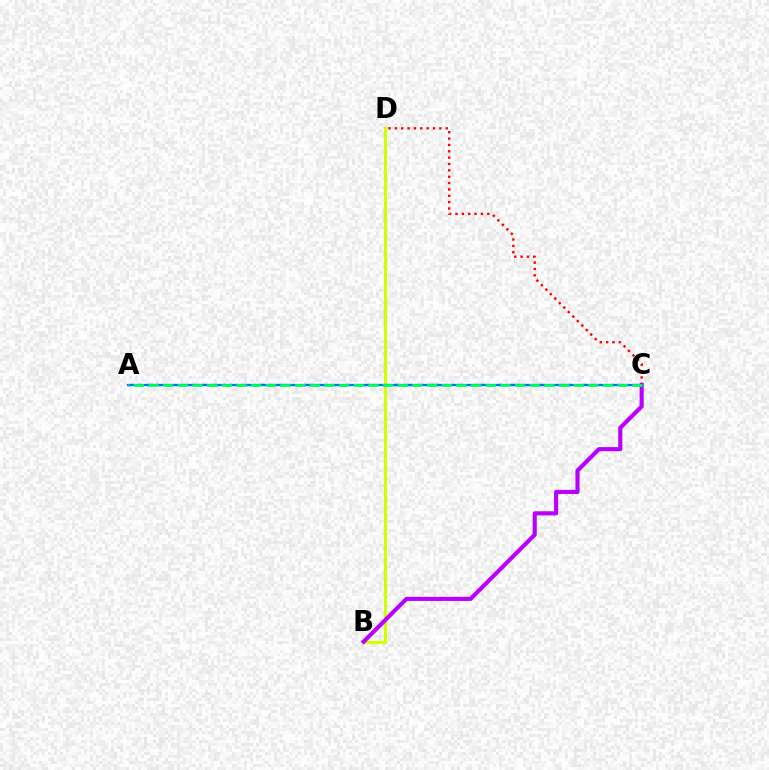{('C', 'D'): [{'color': '#ff0000', 'line_style': 'dotted', 'thickness': 1.73}], ('B', 'D'): [{'color': '#d1ff00', 'line_style': 'solid', 'thickness': 2.28}], ('B', 'C'): [{'color': '#b900ff', 'line_style': 'solid', 'thickness': 2.97}], ('A', 'C'): [{'color': '#0074ff', 'line_style': 'solid', 'thickness': 1.67}, {'color': '#00ff5c', 'line_style': 'dashed', 'thickness': 1.99}]}